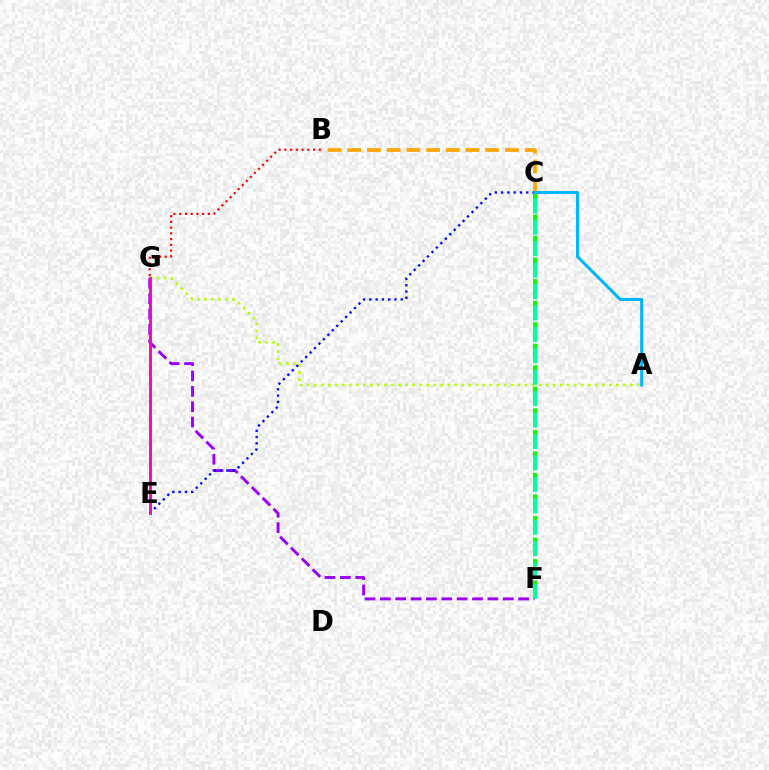{('F', 'G'): [{'color': '#9b00ff', 'line_style': 'dashed', 'thickness': 2.09}], ('B', 'C'): [{'color': '#ffa500', 'line_style': 'dashed', 'thickness': 2.68}], ('A', 'G'): [{'color': '#b3ff00', 'line_style': 'dotted', 'thickness': 1.91}], ('C', 'F'): [{'color': '#08ff00', 'line_style': 'dashed', 'thickness': 2.93}, {'color': '#00ff9d', 'line_style': 'dashed', 'thickness': 2.91}], ('C', 'E'): [{'color': '#0010ff', 'line_style': 'dotted', 'thickness': 1.71}], ('A', 'C'): [{'color': '#00b5ff', 'line_style': 'solid', 'thickness': 2.15}], ('E', 'G'): [{'color': '#ff00bd', 'line_style': 'solid', 'thickness': 2.08}], ('B', 'G'): [{'color': '#ff0000', 'line_style': 'dotted', 'thickness': 1.56}]}